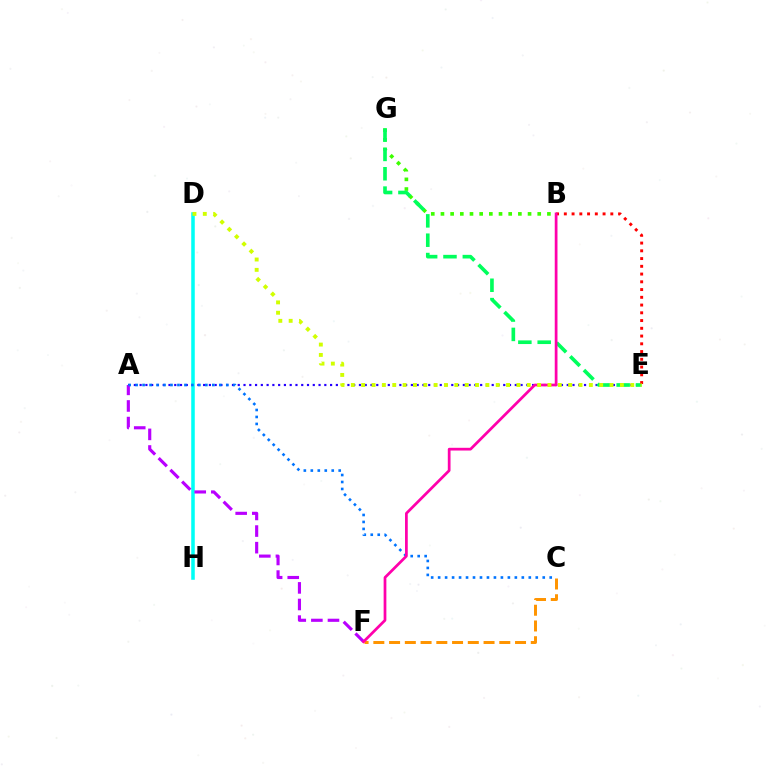{('B', 'G'): [{'color': '#3dff00', 'line_style': 'dotted', 'thickness': 2.63}], ('C', 'F'): [{'color': '#ff9400', 'line_style': 'dashed', 'thickness': 2.14}], ('A', 'E'): [{'color': '#2500ff', 'line_style': 'dotted', 'thickness': 1.57}], ('E', 'G'): [{'color': '#00ff5c', 'line_style': 'dashed', 'thickness': 2.63}], ('D', 'H'): [{'color': '#00fff6', 'line_style': 'solid', 'thickness': 2.55}], ('B', 'E'): [{'color': '#ff0000', 'line_style': 'dotted', 'thickness': 2.11}], ('A', 'F'): [{'color': '#b900ff', 'line_style': 'dashed', 'thickness': 2.26}], ('A', 'C'): [{'color': '#0074ff', 'line_style': 'dotted', 'thickness': 1.89}], ('B', 'F'): [{'color': '#ff00ac', 'line_style': 'solid', 'thickness': 1.97}], ('D', 'E'): [{'color': '#d1ff00', 'line_style': 'dotted', 'thickness': 2.81}]}